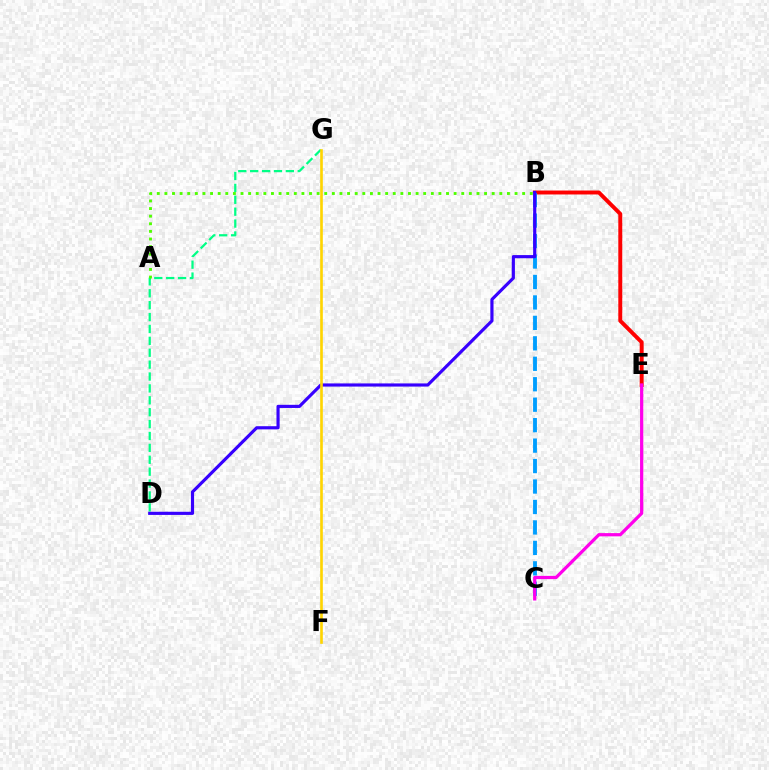{('D', 'G'): [{'color': '#00ff86', 'line_style': 'dashed', 'thickness': 1.62}], ('B', 'E'): [{'color': '#ff0000', 'line_style': 'solid', 'thickness': 2.83}], ('B', 'C'): [{'color': '#009eff', 'line_style': 'dashed', 'thickness': 2.78}], ('B', 'D'): [{'color': '#3700ff', 'line_style': 'solid', 'thickness': 2.27}], ('A', 'B'): [{'color': '#4fff00', 'line_style': 'dotted', 'thickness': 2.07}], ('F', 'G'): [{'color': '#ffd500', 'line_style': 'solid', 'thickness': 1.9}], ('C', 'E'): [{'color': '#ff00ed', 'line_style': 'solid', 'thickness': 2.33}]}